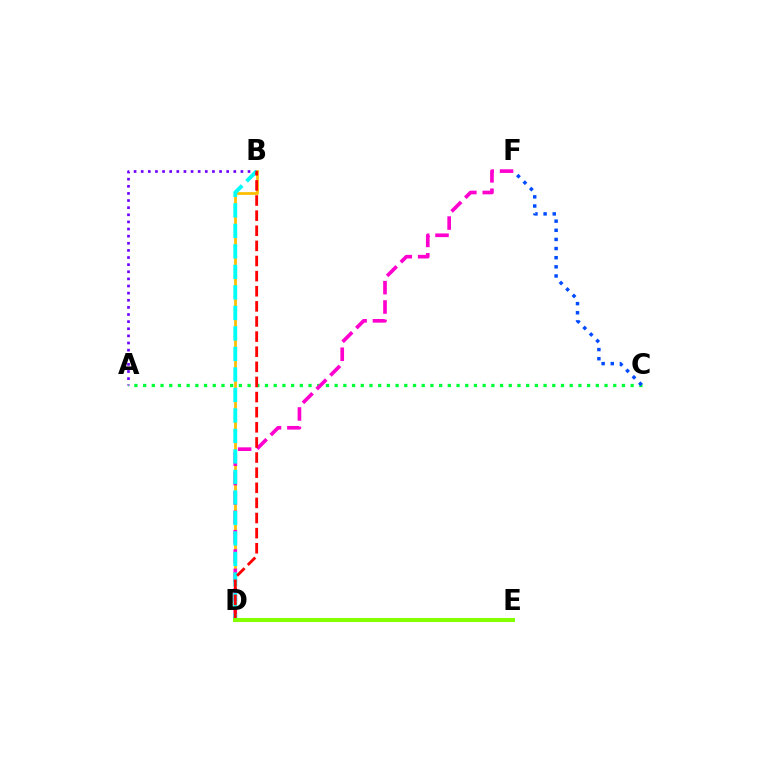{('A', 'B'): [{'color': '#7200ff', 'line_style': 'dotted', 'thickness': 1.94}], ('A', 'C'): [{'color': '#00ff39', 'line_style': 'dotted', 'thickness': 2.37}], ('B', 'D'): [{'color': '#ffbd00', 'line_style': 'solid', 'thickness': 1.98}, {'color': '#00fff6', 'line_style': 'dashed', 'thickness': 2.79}, {'color': '#ff0000', 'line_style': 'dashed', 'thickness': 2.05}], ('D', 'F'): [{'color': '#ff00cf', 'line_style': 'dashed', 'thickness': 2.63}], ('C', 'F'): [{'color': '#004bff', 'line_style': 'dotted', 'thickness': 2.48}], ('D', 'E'): [{'color': '#84ff00', 'line_style': 'solid', 'thickness': 2.92}]}